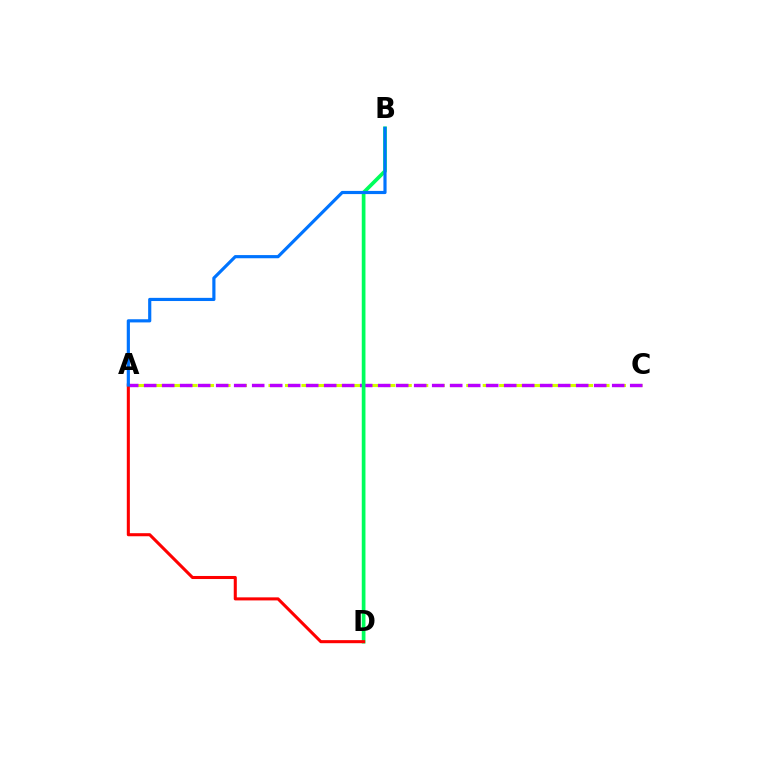{('A', 'C'): [{'color': '#d1ff00', 'line_style': 'dashed', 'thickness': 2.24}, {'color': '#b900ff', 'line_style': 'dashed', 'thickness': 2.45}], ('B', 'D'): [{'color': '#00ff5c', 'line_style': 'solid', 'thickness': 2.67}], ('A', 'D'): [{'color': '#ff0000', 'line_style': 'solid', 'thickness': 2.2}], ('A', 'B'): [{'color': '#0074ff', 'line_style': 'solid', 'thickness': 2.28}]}